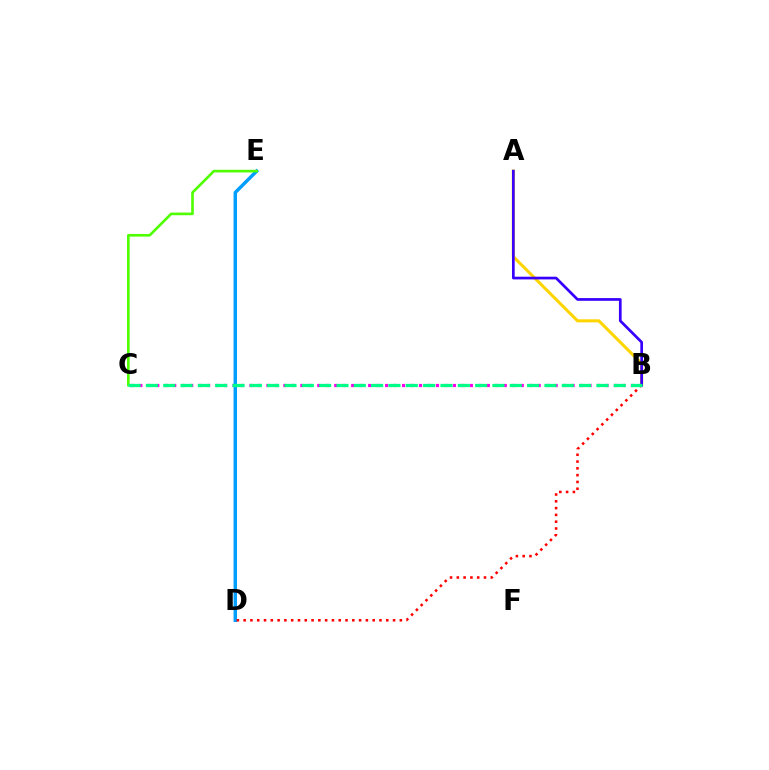{('A', 'B'): [{'color': '#ffd500', 'line_style': 'solid', 'thickness': 2.2}, {'color': '#3700ff', 'line_style': 'solid', 'thickness': 1.95}], ('B', 'C'): [{'color': '#ff00ed', 'line_style': 'dotted', 'thickness': 2.3}, {'color': '#00ff86', 'line_style': 'dashed', 'thickness': 2.35}], ('D', 'E'): [{'color': '#009eff', 'line_style': 'solid', 'thickness': 2.48}], ('B', 'D'): [{'color': '#ff0000', 'line_style': 'dotted', 'thickness': 1.85}], ('C', 'E'): [{'color': '#4fff00', 'line_style': 'solid', 'thickness': 1.9}]}